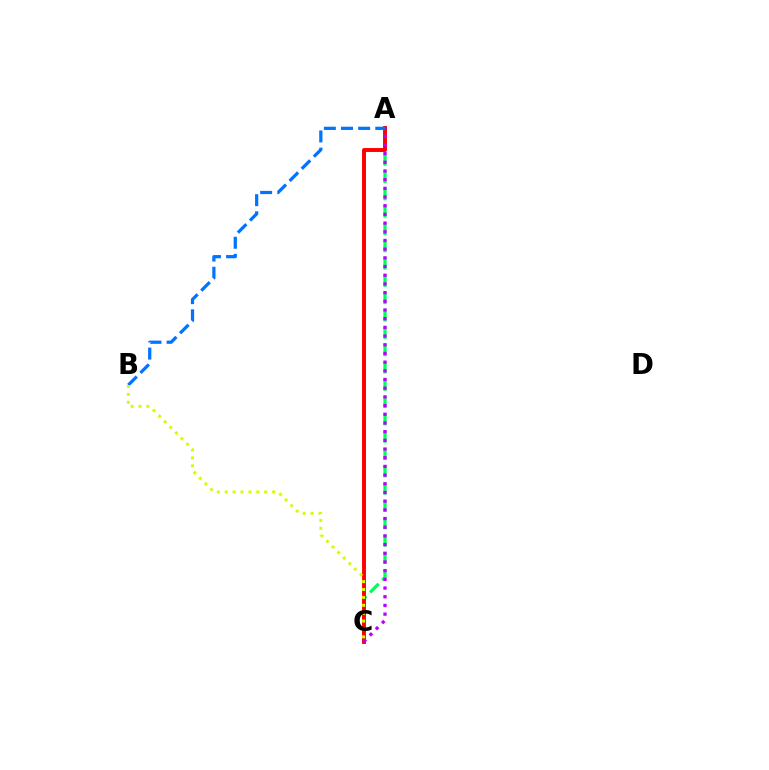{('A', 'C'): [{'color': '#00ff5c', 'line_style': 'dashed', 'thickness': 2.35}, {'color': '#ff0000', 'line_style': 'solid', 'thickness': 2.82}, {'color': '#b900ff', 'line_style': 'dotted', 'thickness': 2.36}], ('A', 'B'): [{'color': '#0074ff', 'line_style': 'dashed', 'thickness': 2.33}], ('B', 'C'): [{'color': '#d1ff00', 'line_style': 'dotted', 'thickness': 2.14}]}